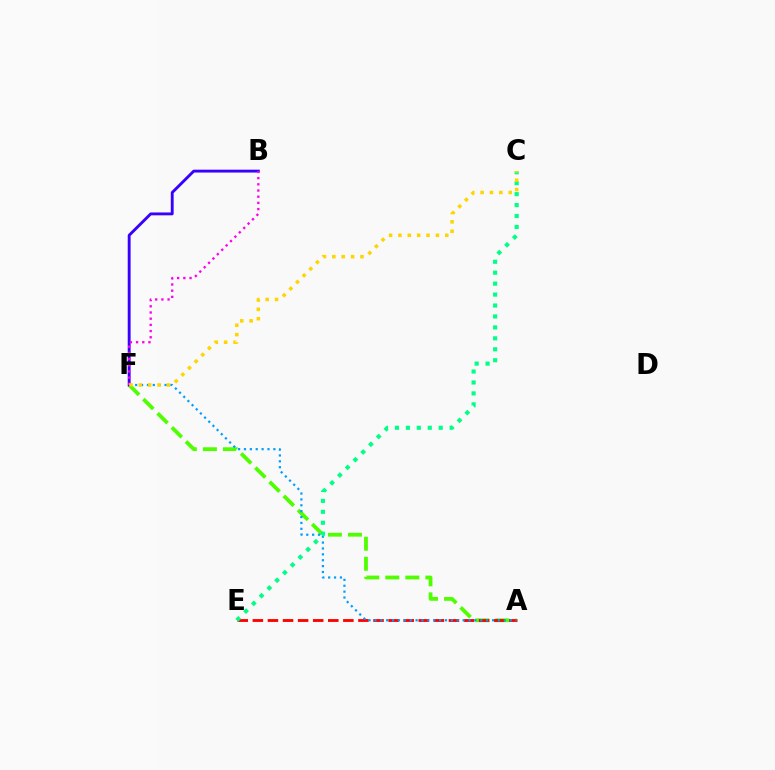{('A', 'F'): [{'color': '#4fff00', 'line_style': 'dashed', 'thickness': 2.72}, {'color': '#009eff', 'line_style': 'dotted', 'thickness': 1.6}], ('A', 'E'): [{'color': '#ff0000', 'line_style': 'dashed', 'thickness': 2.05}], ('B', 'F'): [{'color': '#3700ff', 'line_style': 'solid', 'thickness': 2.07}, {'color': '#ff00ed', 'line_style': 'dotted', 'thickness': 1.68}], ('C', 'E'): [{'color': '#00ff86', 'line_style': 'dotted', 'thickness': 2.97}], ('C', 'F'): [{'color': '#ffd500', 'line_style': 'dotted', 'thickness': 2.54}]}